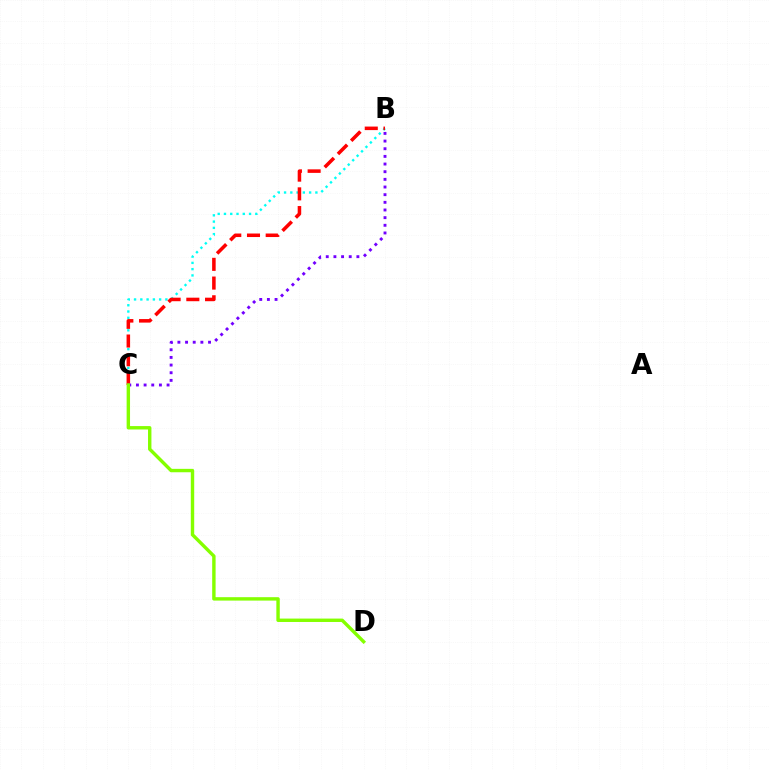{('B', 'C'): [{'color': '#00fff6', 'line_style': 'dotted', 'thickness': 1.7}, {'color': '#ff0000', 'line_style': 'dashed', 'thickness': 2.54}, {'color': '#7200ff', 'line_style': 'dotted', 'thickness': 2.08}], ('C', 'D'): [{'color': '#84ff00', 'line_style': 'solid', 'thickness': 2.45}]}